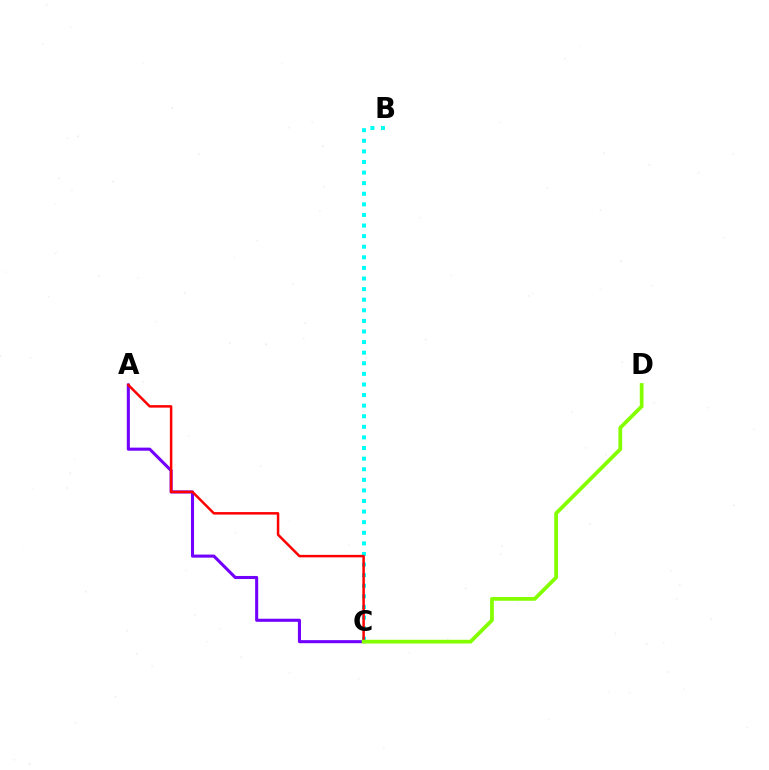{('B', 'C'): [{'color': '#00fff6', 'line_style': 'dotted', 'thickness': 2.88}], ('A', 'C'): [{'color': '#7200ff', 'line_style': 'solid', 'thickness': 2.21}, {'color': '#ff0000', 'line_style': 'solid', 'thickness': 1.8}], ('C', 'D'): [{'color': '#84ff00', 'line_style': 'solid', 'thickness': 2.71}]}